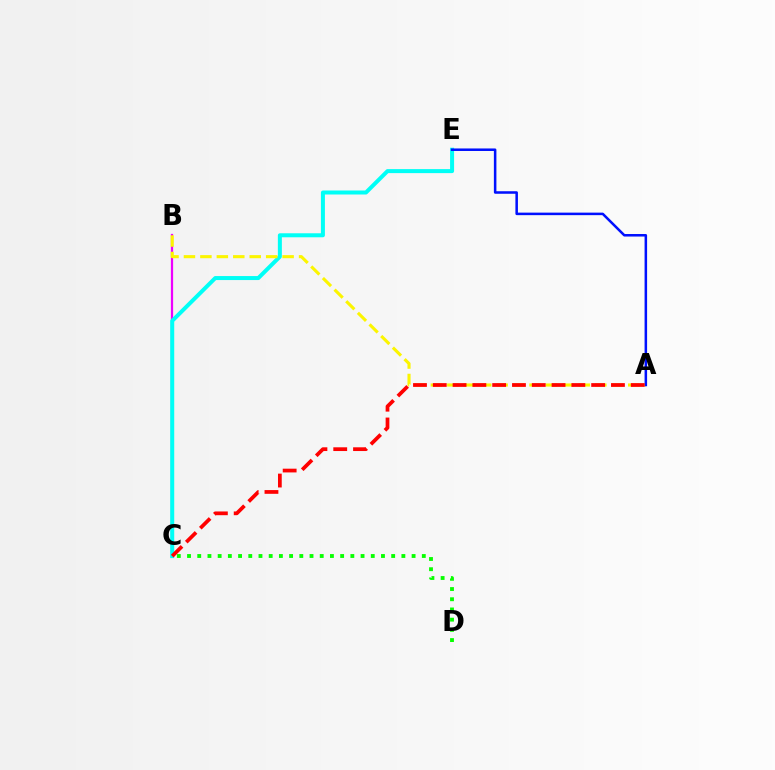{('B', 'C'): [{'color': '#ee00ff', 'line_style': 'solid', 'thickness': 1.61}], ('C', 'E'): [{'color': '#00fff6', 'line_style': 'solid', 'thickness': 2.88}], ('A', 'B'): [{'color': '#fcf500', 'line_style': 'dashed', 'thickness': 2.23}], ('C', 'D'): [{'color': '#08ff00', 'line_style': 'dotted', 'thickness': 2.77}], ('A', 'E'): [{'color': '#0010ff', 'line_style': 'solid', 'thickness': 1.82}], ('A', 'C'): [{'color': '#ff0000', 'line_style': 'dashed', 'thickness': 2.69}]}